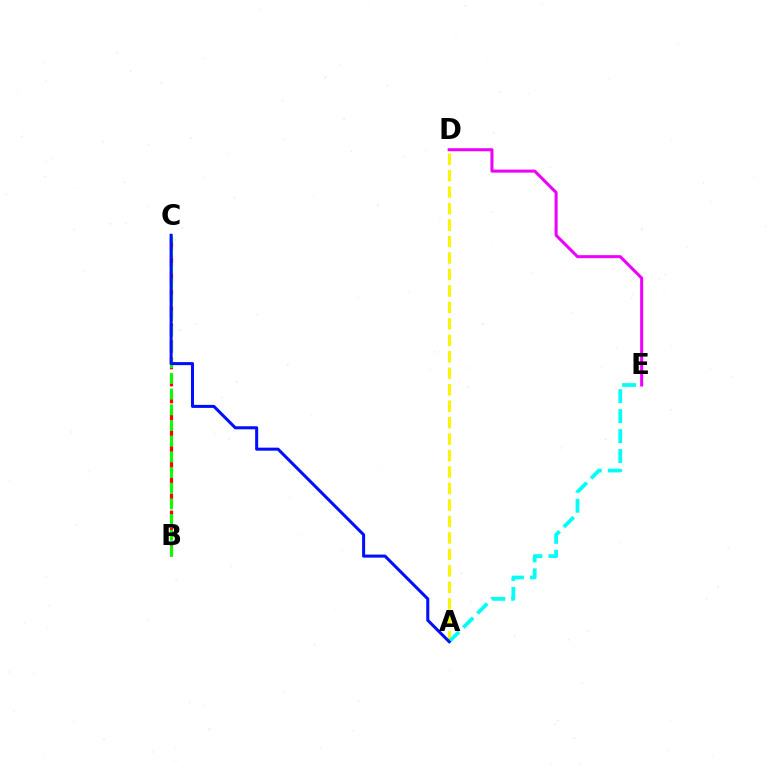{('D', 'E'): [{'color': '#ee00ff', 'line_style': 'solid', 'thickness': 2.18}], ('B', 'C'): [{'color': '#ff0000', 'line_style': 'dashed', 'thickness': 2.31}, {'color': '#08ff00', 'line_style': 'dashed', 'thickness': 2.13}], ('A', 'D'): [{'color': '#fcf500', 'line_style': 'dashed', 'thickness': 2.24}], ('A', 'E'): [{'color': '#00fff6', 'line_style': 'dashed', 'thickness': 2.71}], ('A', 'C'): [{'color': '#0010ff', 'line_style': 'solid', 'thickness': 2.19}]}